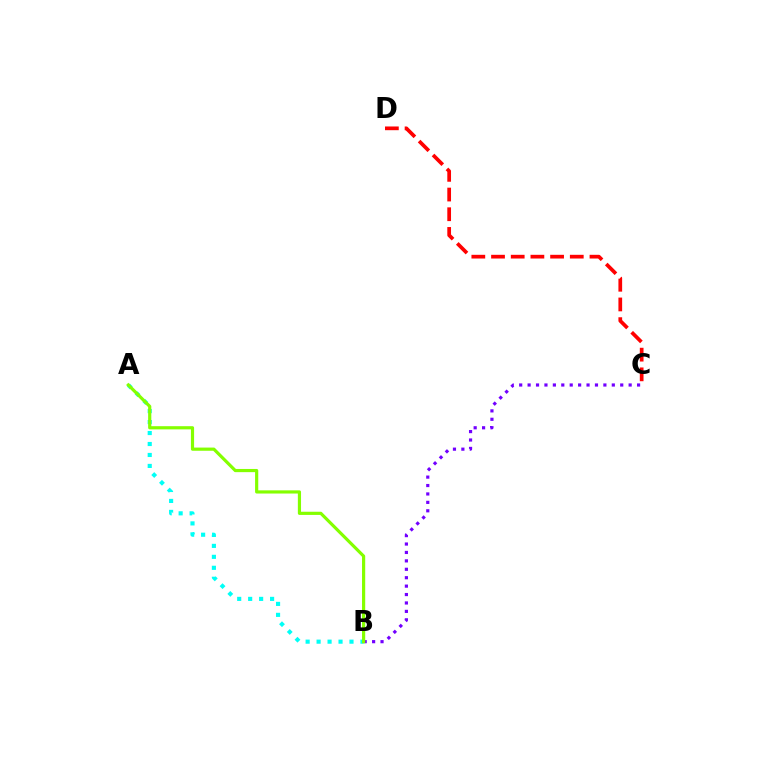{('C', 'D'): [{'color': '#ff0000', 'line_style': 'dashed', 'thickness': 2.67}], ('A', 'B'): [{'color': '#00fff6', 'line_style': 'dotted', 'thickness': 2.98}, {'color': '#84ff00', 'line_style': 'solid', 'thickness': 2.29}], ('B', 'C'): [{'color': '#7200ff', 'line_style': 'dotted', 'thickness': 2.29}]}